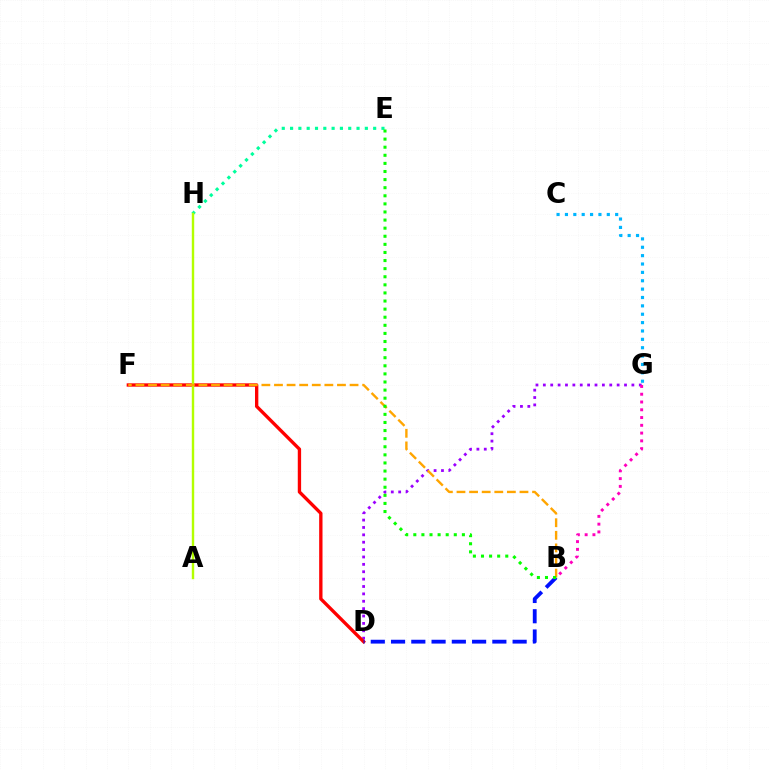{('C', 'G'): [{'color': '#00b5ff', 'line_style': 'dotted', 'thickness': 2.27}], ('D', 'G'): [{'color': '#9b00ff', 'line_style': 'dotted', 'thickness': 2.01}], ('D', 'F'): [{'color': '#ff0000', 'line_style': 'solid', 'thickness': 2.4}], ('B', 'G'): [{'color': '#ff00bd', 'line_style': 'dotted', 'thickness': 2.11}], ('B', 'D'): [{'color': '#0010ff', 'line_style': 'dashed', 'thickness': 2.75}], ('E', 'H'): [{'color': '#00ff9d', 'line_style': 'dotted', 'thickness': 2.26}], ('A', 'H'): [{'color': '#b3ff00', 'line_style': 'solid', 'thickness': 1.74}], ('B', 'F'): [{'color': '#ffa500', 'line_style': 'dashed', 'thickness': 1.71}], ('B', 'E'): [{'color': '#08ff00', 'line_style': 'dotted', 'thickness': 2.2}]}